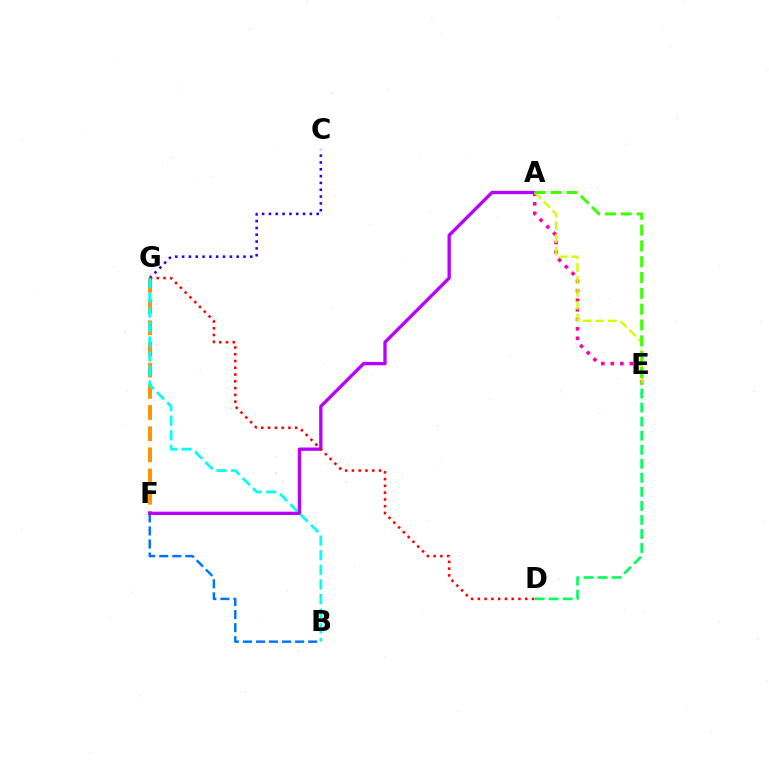{('C', 'G'): [{'color': '#2500ff', 'line_style': 'dotted', 'thickness': 1.85}], ('A', 'E'): [{'color': '#ff00ac', 'line_style': 'dotted', 'thickness': 2.58}, {'color': '#d1ff00', 'line_style': 'dashed', 'thickness': 1.71}, {'color': '#3dff00', 'line_style': 'dashed', 'thickness': 2.15}], ('F', 'G'): [{'color': '#ff9400', 'line_style': 'dashed', 'thickness': 2.88}], ('B', 'F'): [{'color': '#0074ff', 'line_style': 'dashed', 'thickness': 1.77}], ('A', 'F'): [{'color': '#b900ff', 'line_style': 'solid', 'thickness': 2.39}], ('D', 'E'): [{'color': '#00ff5c', 'line_style': 'dashed', 'thickness': 1.91}], ('D', 'G'): [{'color': '#ff0000', 'line_style': 'dotted', 'thickness': 1.84}], ('B', 'G'): [{'color': '#00fff6', 'line_style': 'dashed', 'thickness': 1.99}]}